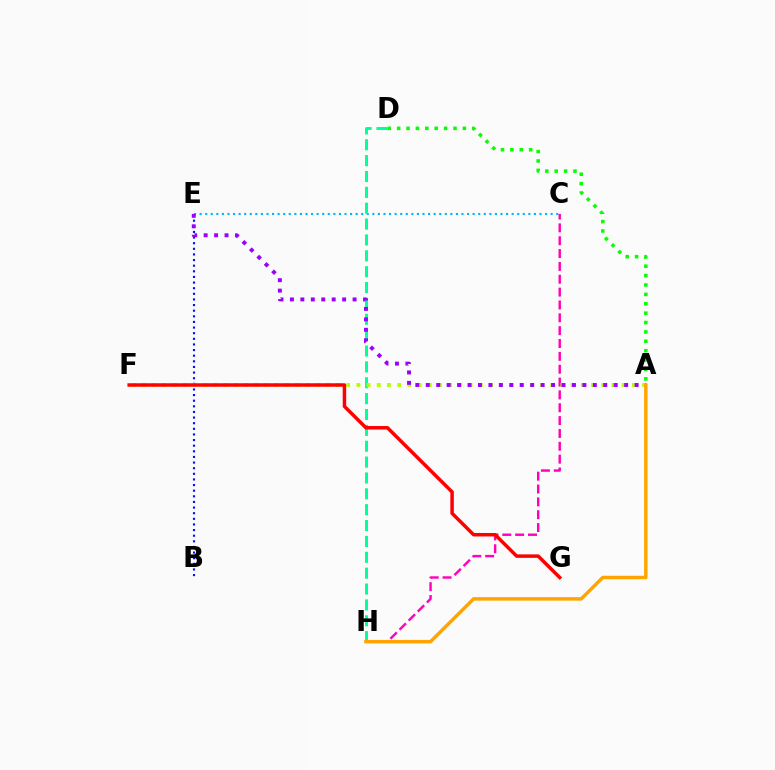{('C', 'E'): [{'color': '#00b5ff', 'line_style': 'dotted', 'thickness': 1.51}], ('B', 'E'): [{'color': '#0010ff', 'line_style': 'dotted', 'thickness': 1.53}], ('D', 'H'): [{'color': '#00ff9d', 'line_style': 'dashed', 'thickness': 2.16}], ('C', 'H'): [{'color': '#ff00bd', 'line_style': 'dashed', 'thickness': 1.75}], ('A', 'F'): [{'color': '#b3ff00', 'line_style': 'dotted', 'thickness': 2.77}], ('F', 'G'): [{'color': '#ff0000', 'line_style': 'solid', 'thickness': 2.51}], ('A', 'D'): [{'color': '#08ff00', 'line_style': 'dotted', 'thickness': 2.55}], ('A', 'E'): [{'color': '#9b00ff', 'line_style': 'dotted', 'thickness': 2.84}], ('A', 'H'): [{'color': '#ffa500', 'line_style': 'solid', 'thickness': 2.51}]}